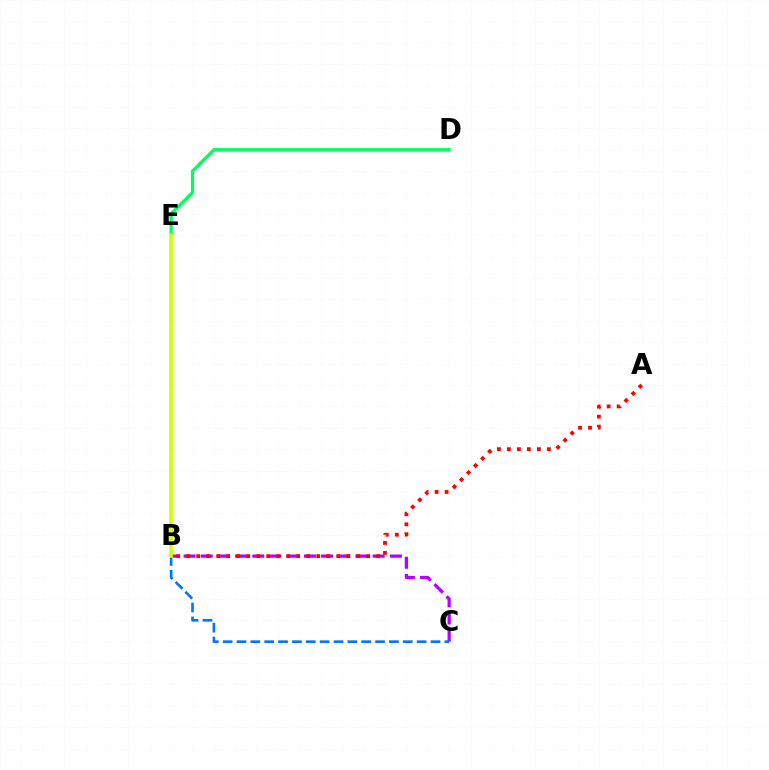{('D', 'E'): [{'color': '#00ff5c', 'line_style': 'solid', 'thickness': 2.31}], ('B', 'C'): [{'color': '#b900ff', 'line_style': 'dashed', 'thickness': 2.34}, {'color': '#0074ff', 'line_style': 'dashed', 'thickness': 1.88}], ('B', 'E'): [{'color': '#d1ff00', 'line_style': 'solid', 'thickness': 2.64}], ('A', 'B'): [{'color': '#ff0000', 'line_style': 'dotted', 'thickness': 2.72}]}